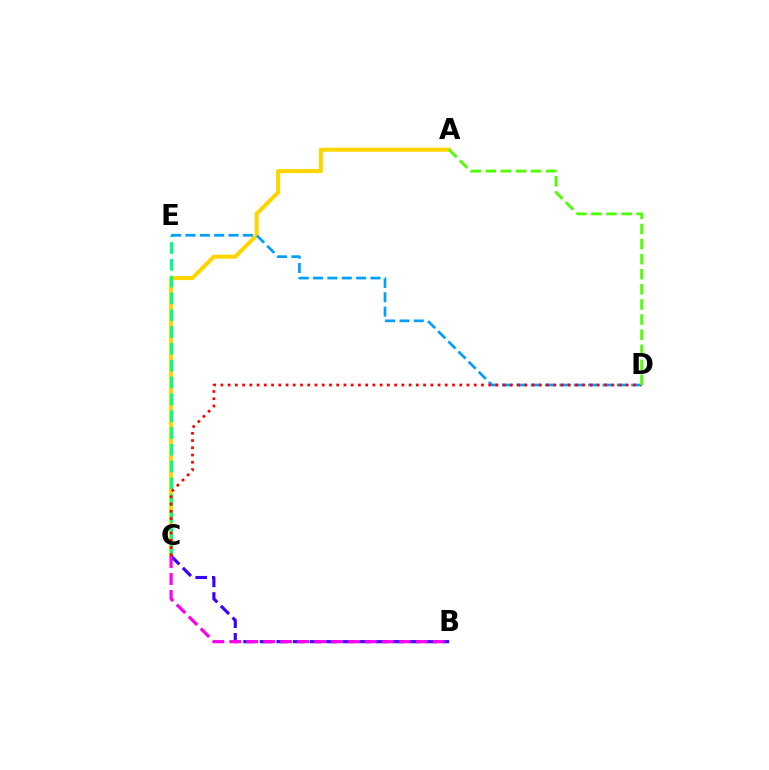{('A', 'C'): [{'color': '#ffd500', 'line_style': 'solid', 'thickness': 2.92}], ('C', 'E'): [{'color': '#00ff86', 'line_style': 'dashed', 'thickness': 2.28}], ('D', 'E'): [{'color': '#009eff', 'line_style': 'dashed', 'thickness': 1.95}], ('B', 'C'): [{'color': '#3700ff', 'line_style': 'dashed', 'thickness': 2.25}, {'color': '#ff00ed', 'line_style': 'dashed', 'thickness': 2.3}], ('C', 'D'): [{'color': '#ff0000', 'line_style': 'dotted', 'thickness': 1.97}], ('A', 'D'): [{'color': '#4fff00', 'line_style': 'dashed', 'thickness': 2.05}]}